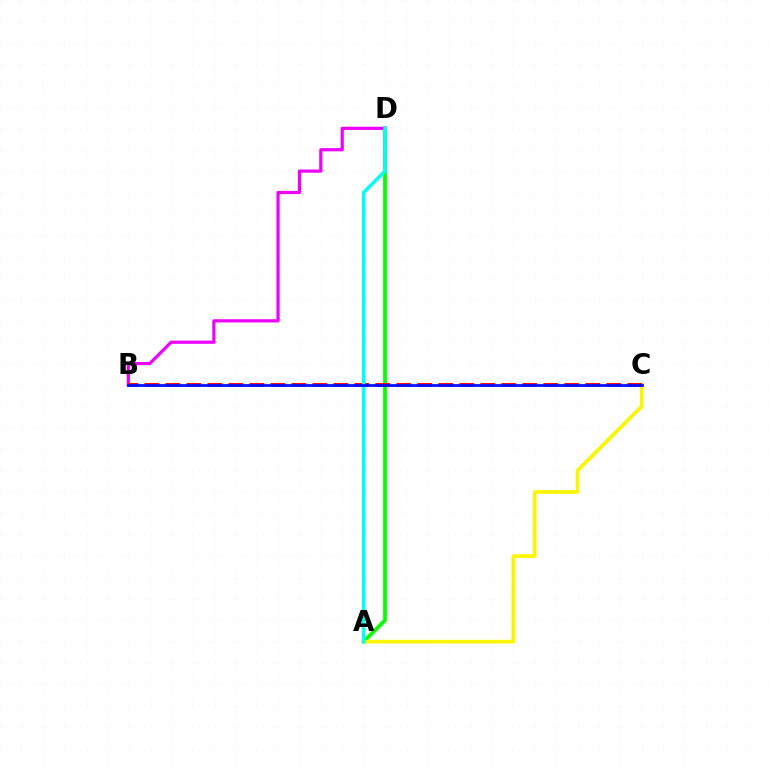{('A', 'D'): [{'color': '#08ff00', 'line_style': 'solid', 'thickness': 2.72}, {'color': '#00fff6', 'line_style': 'solid', 'thickness': 2.49}], ('B', 'D'): [{'color': '#ee00ff', 'line_style': 'solid', 'thickness': 2.3}], ('A', 'C'): [{'color': '#fcf500', 'line_style': 'solid', 'thickness': 2.63}], ('B', 'C'): [{'color': '#ff0000', 'line_style': 'dashed', 'thickness': 2.85}, {'color': '#0010ff', 'line_style': 'solid', 'thickness': 1.99}]}